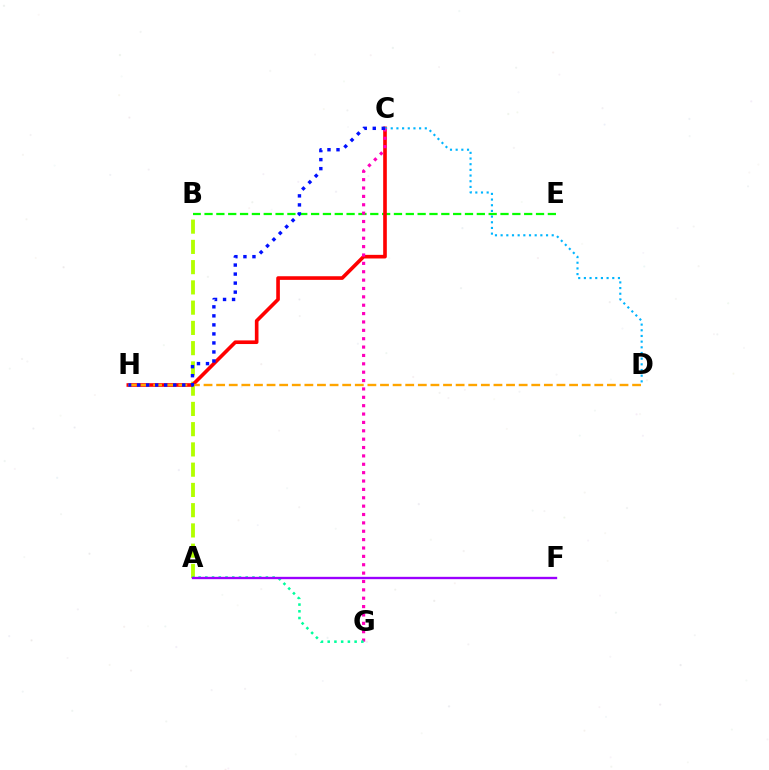{('A', 'B'): [{'color': '#b3ff00', 'line_style': 'dashed', 'thickness': 2.75}], ('B', 'E'): [{'color': '#08ff00', 'line_style': 'dashed', 'thickness': 1.61}], ('C', 'H'): [{'color': '#ff0000', 'line_style': 'solid', 'thickness': 2.61}, {'color': '#0010ff', 'line_style': 'dotted', 'thickness': 2.45}], ('C', 'D'): [{'color': '#00b5ff', 'line_style': 'dotted', 'thickness': 1.54}], ('D', 'H'): [{'color': '#ffa500', 'line_style': 'dashed', 'thickness': 1.71}], ('C', 'G'): [{'color': '#ff00bd', 'line_style': 'dotted', 'thickness': 2.27}], ('A', 'G'): [{'color': '#00ff9d', 'line_style': 'dotted', 'thickness': 1.83}], ('A', 'F'): [{'color': '#9b00ff', 'line_style': 'solid', 'thickness': 1.69}]}